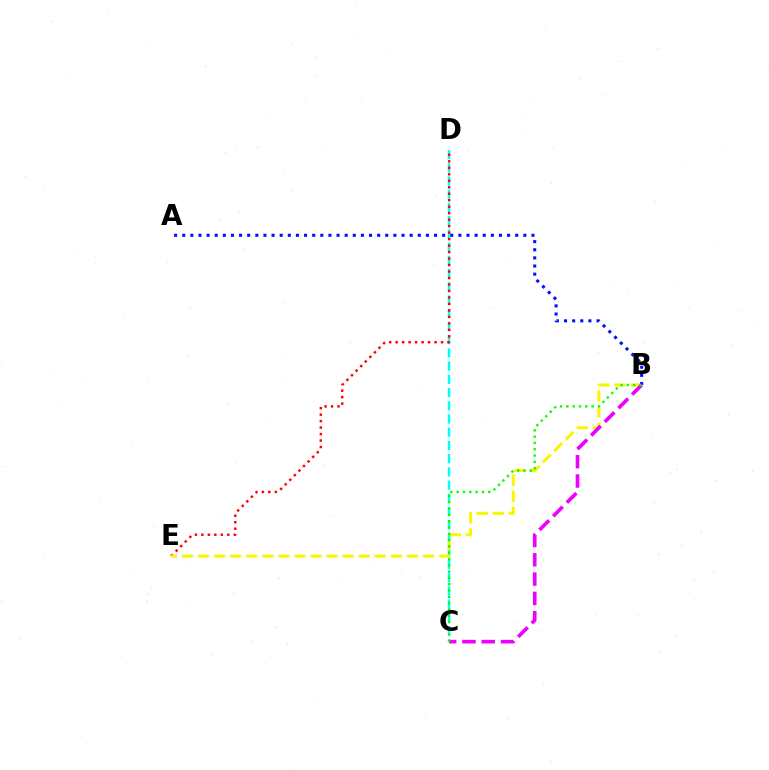{('C', 'D'): [{'color': '#00fff6', 'line_style': 'dashed', 'thickness': 1.8}], ('D', 'E'): [{'color': '#ff0000', 'line_style': 'dotted', 'thickness': 1.76}], ('B', 'E'): [{'color': '#fcf500', 'line_style': 'dashed', 'thickness': 2.18}], ('A', 'B'): [{'color': '#0010ff', 'line_style': 'dotted', 'thickness': 2.21}], ('B', 'C'): [{'color': '#ee00ff', 'line_style': 'dashed', 'thickness': 2.62}, {'color': '#08ff00', 'line_style': 'dotted', 'thickness': 1.71}]}